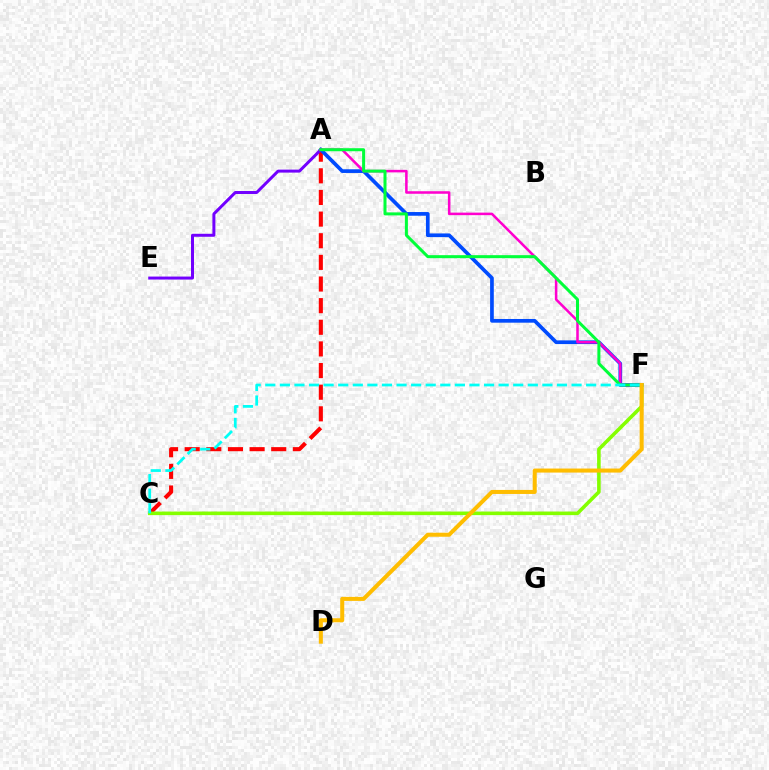{('A', 'C'): [{'color': '#ff0000', 'line_style': 'dashed', 'thickness': 2.94}], ('A', 'F'): [{'color': '#004bff', 'line_style': 'solid', 'thickness': 2.66}, {'color': '#ff00cf', 'line_style': 'solid', 'thickness': 1.83}, {'color': '#00ff39', 'line_style': 'solid', 'thickness': 2.17}], ('C', 'F'): [{'color': '#84ff00', 'line_style': 'solid', 'thickness': 2.58}, {'color': '#00fff6', 'line_style': 'dashed', 'thickness': 1.98}], ('A', 'E'): [{'color': '#7200ff', 'line_style': 'solid', 'thickness': 2.15}], ('D', 'F'): [{'color': '#ffbd00', 'line_style': 'solid', 'thickness': 2.91}]}